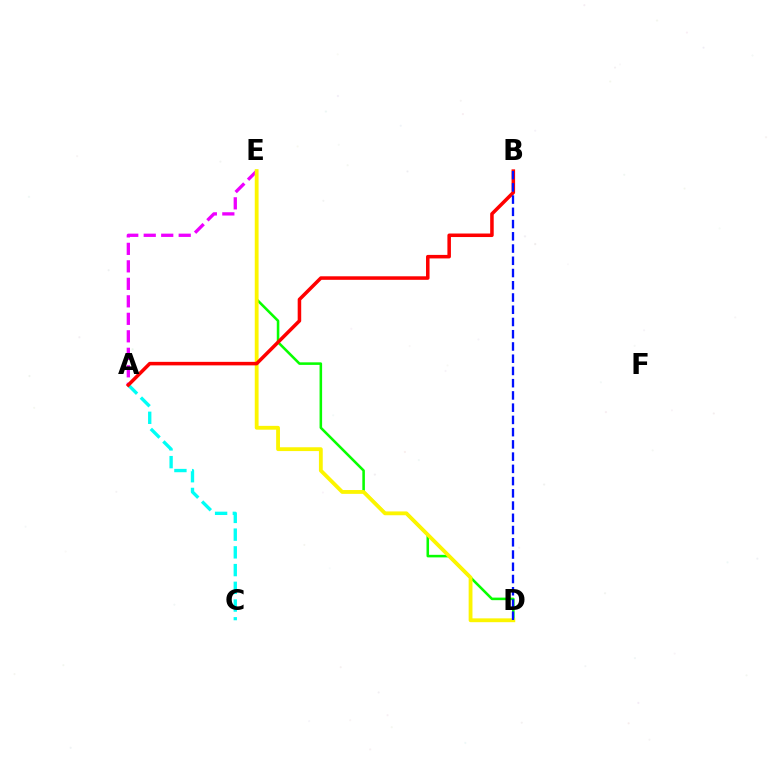{('A', 'E'): [{'color': '#ee00ff', 'line_style': 'dashed', 'thickness': 2.38}], ('D', 'E'): [{'color': '#08ff00', 'line_style': 'solid', 'thickness': 1.84}, {'color': '#fcf500', 'line_style': 'solid', 'thickness': 2.75}], ('A', 'C'): [{'color': '#00fff6', 'line_style': 'dashed', 'thickness': 2.41}], ('A', 'B'): [{'color': '#ff0000', 'line_style': 'solid', 'thickness': 2.54}], ('B', 'D'): [{'color': '#0010ff', 'line_style': 'dashed', 'thickness': 1.66}]}